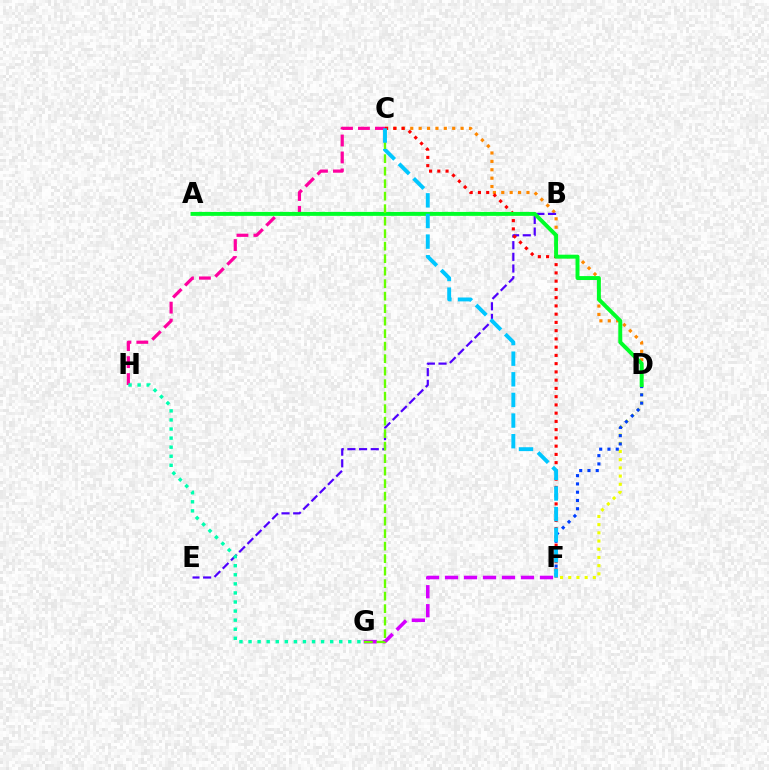{('C', 'D'): [{'color': '#ff8800', 'line_style': 'dotted', 'thickness': 2.28}], ('B', 'E'): [{'color': '#4f00ff', 'line_style': 'dashed', 'thickness': 1.58}], ('C', 'H'): [{'color': '#ff00a0', 'line_style': 'dashed', 'thickness': 2.3}], ('D', 'F'): [{'color': '#eeff00', 'line_style': 'dotted', 'thickness': 2.23}, {'color': '#003fff', 'line_style': 'dotted', 'thickness': 2.25}], ('C', 'F'): [{'color': '#ff0000', 'line_style': 'dotted', 'thickness': 2.24}, {'color': '#00c7ff', 'line_style': 'dashed', 'thickness': 2.8}], ('G', 'H'): [{'color': '#00ffaf', 'line_style': 'dotted', 'thickness': 2.46}], ('F', 'G'): [{'color': '#d600ff', 'line_style': 'dashed', 'thickness': 2.58}], ('A', 'D'): [{'color': '#00ff27', 'line_style': 'solid', 'thickness': 2.84}], ('C', 'G'): [{'color': '#66ff00', 'line_style': 'dashed', 'thickness': 1.7}]}